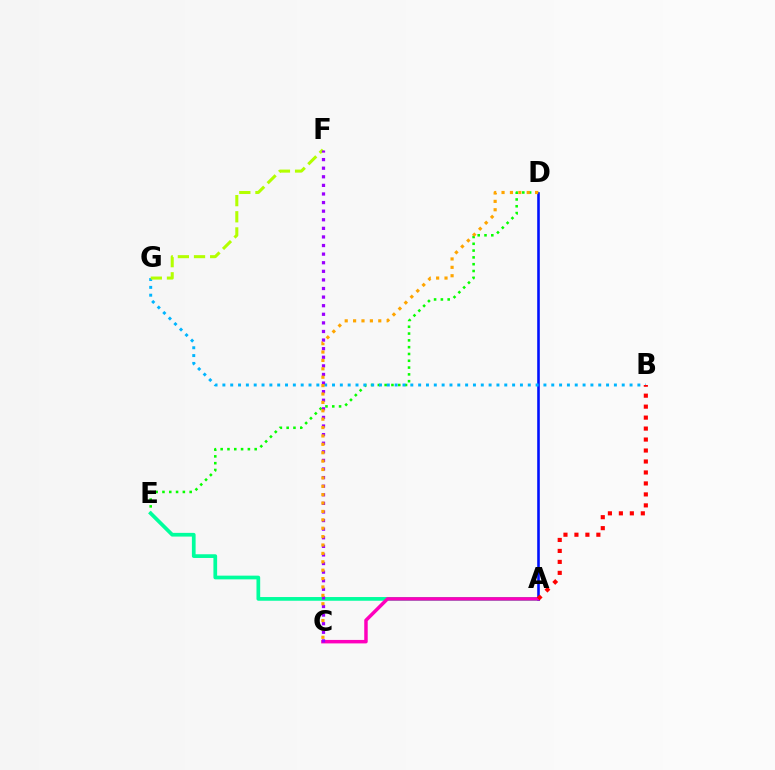{('D', 'E'): [{'color': '#08ff00', 'line_style': 'dotted', 'thickness': 1.85}], ('A', 'E'): [{'color': '#00ff9d', 'line_style': 'solid', 'thickness': 2.67}], ('A', 'D'): [{'color': '#0010ff', 'line_style': 'solid', 'thickness': 1.86}], ('B', 'G'): [{'color': '#00b5ff', 'line_style': 'dotted', 'thickness': 2.13}], ('A', 'C'): [{'color': '#ff00bd', 'line_style': 'solid', 'thickness': 2.5}], ('A', 'B'): [{'color': '#ff0000', 'line_style': 'dotted', 'thickness': 2.98}], ('F', 'G'): [{'color': '#b3ff00', 'line_style': 'dashed', 'thickness': 2.19}], ('C', 'F'): [{'color': '#9b00ff', 'line_style': 'dotted', 'thickness': 2.34}], ('C', 'D'): [{'color': '#ffa500', 'line_style': 'dotted', 'thickness': 2.28}]}